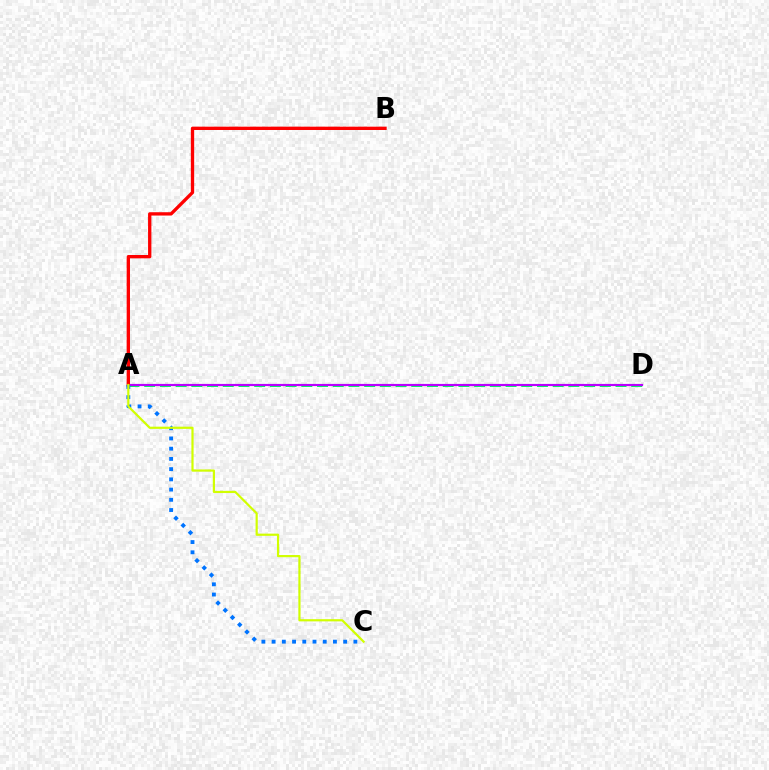{('A', 'D'): [{'color': '#00ff5c', 'line_style': 'dashed', 'thickness': 2.13}, {'color': '#b900ff', 'line_style': 'solid', 'thickness': 1.57}], ('A', 'B'): [{'color': '#ff0000', 'line_style': 'solid', 'thickness': 2.39}], ('A', 'C'): [{'color': '#0074ff', 'line_style': 'dotted', 'thickness': 2.78}, {'color': '#d1ff00', 'line_style': 'solid', 'thickness': 1.58}]}